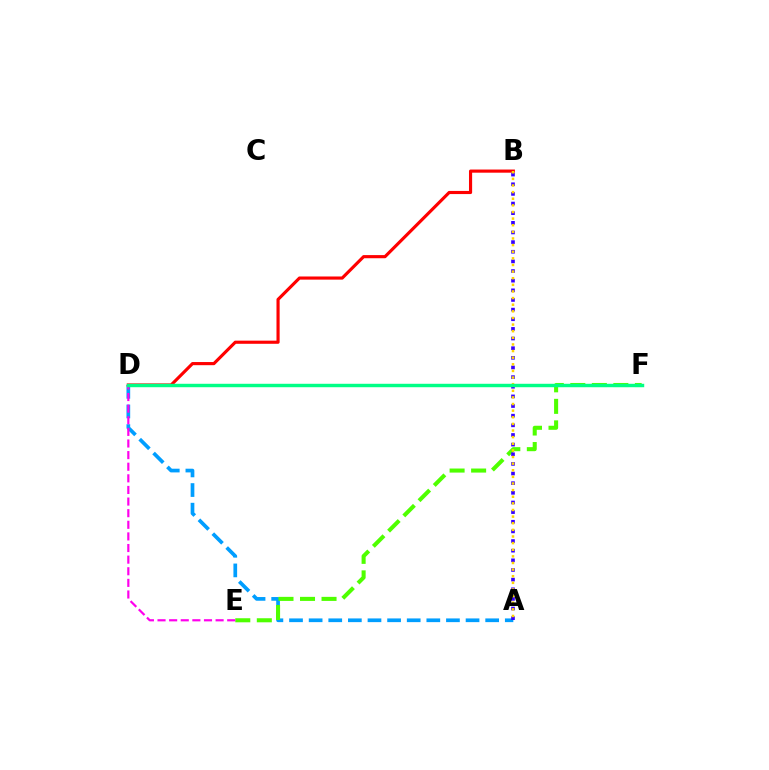{('A', 'D'): [{'color': '#009eff', 'line_style': 'dashed', 'thickness': 2.66}], ('E', 'F'): [{'color': '#4fff00', 'line_style': 'dashed', 'thickness': 2.92}], ('B', 'D'): [{'color': '#ff0000', 'line_style': 'solid', 'thickness': 2.26}], ('D', 'E'): [{'color': '#ff00ed', 'line_style': 'dashed', 'thickness': 1.58}], ('A', 'B'): [{'color': '#3700ff', 'line_style': 'dotted', 'thickness': 2.62}, {'color': '#ffd500', 'line_style': 'dotted', 'thickness': 1.8}], ('D', 'F'): [{'color': '#00ff86', 'line_style': 'solid', 'thickness': 2.47}]}